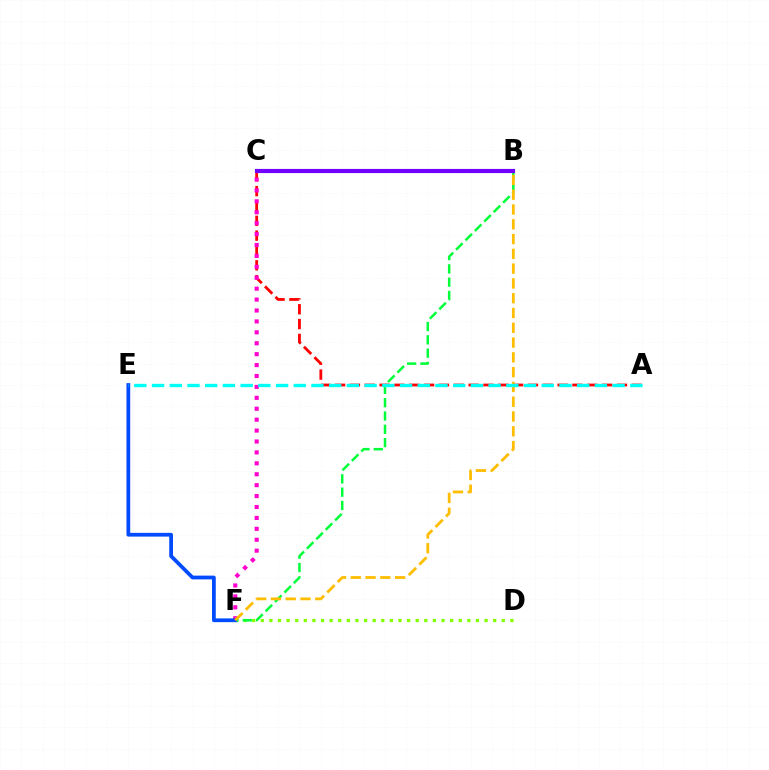{('D', 'F'): [{'color': '#84ff00', 'line_style': 'dotted', 'thickness': 2.34}], ('B', 'F'): [{'color': '#00ff39', 'line_style': 'dashed', 'thickness': 1.81}, {'color': '#ffbd00', 'line_style': 'dashed', 'thickness': 2.01}], ('A', 'C'): [{'color': '#ff0000', 'line_style': 'dashed', 'thickness': 2.02}], ('B', 'C'): [{'color': '#7200ff', 'line_style': 'solid', 'thickness': 2.99}], ('C', 'F'): [{'color': '#ff00cf', 'line_style': 'dotted', 'thickness': 2.97}], ('E', 'F'): [{'color': '#004bff', 'line_style': 'solid', 'thickness': 2.7}], ('A', 'E'): [{'color': '#00fff6', 'line_style': 'dashed', 'thickness': 2.41}]}